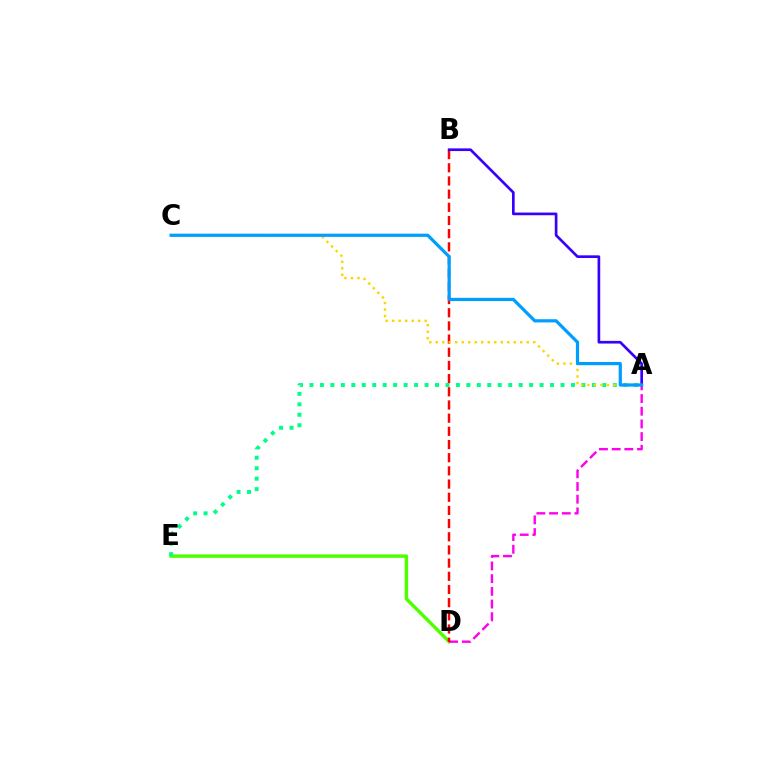{('D', 'E'): [{'color': '#4fff00', 'line_style': 'solid', 'thickness': 2.49}], ('A', 'D'): [{'color': '#ff00ed', 'line_style': 'dashed', 'thickness': 1.72}], ('B', 'D'): [{'color': '#ff0000', 'line_style': 'dashed', 'thickness': 1.79}], ('A', 'E'): [{'color': '#00ff86', 'line_style': 'dotted', 'thickness': 2.84}], ('A', 'B'): [{'color': '#3700ff', 'line_style': 'solid', 'thickness': 1.93}], ('A', 'C'): [{'color': '#ffd500', 'line_style': 'dotted', 'thickness': 1.77}, {'color': '#009eff', 'line_style': 'solid', 'thickness': 2.31}]}